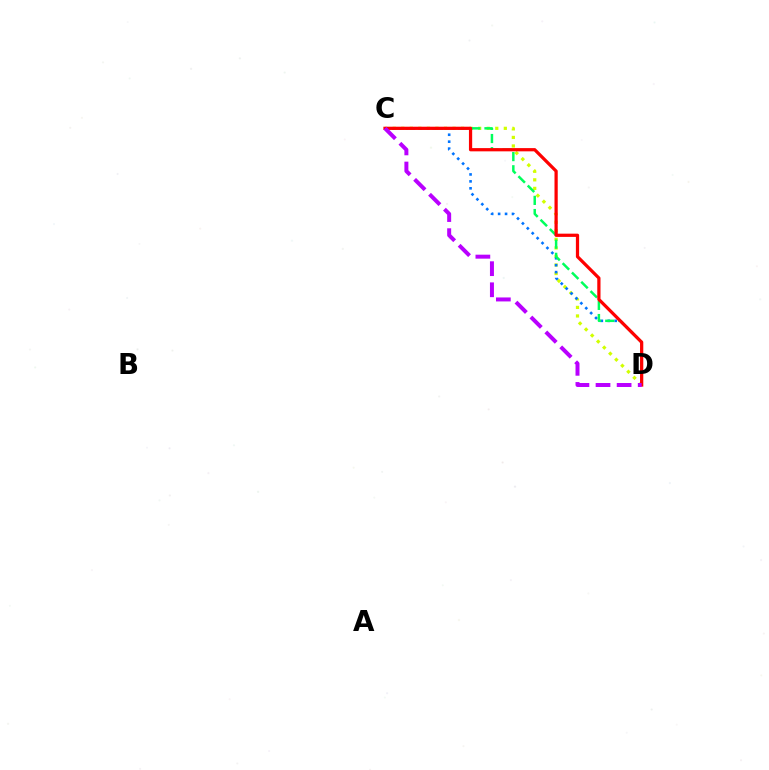{('C', 'D'): [{'color': '#d1ff00', 'line_style': 'dotted', 'thickness': 2.32}, {'color': '#0074ff', 'line_style': 'dotted', 'thickness': 1.88}, {'color': '#00ff5c', 'line_style': 'dashed', 'thickness': 1.79}, {'color': '#ff0000', 'line_style': 'solid', 'thickness': 2.33}, {'color': '#b900ff', 'line_style': 'dashed', 'thickness': 2.87}]}